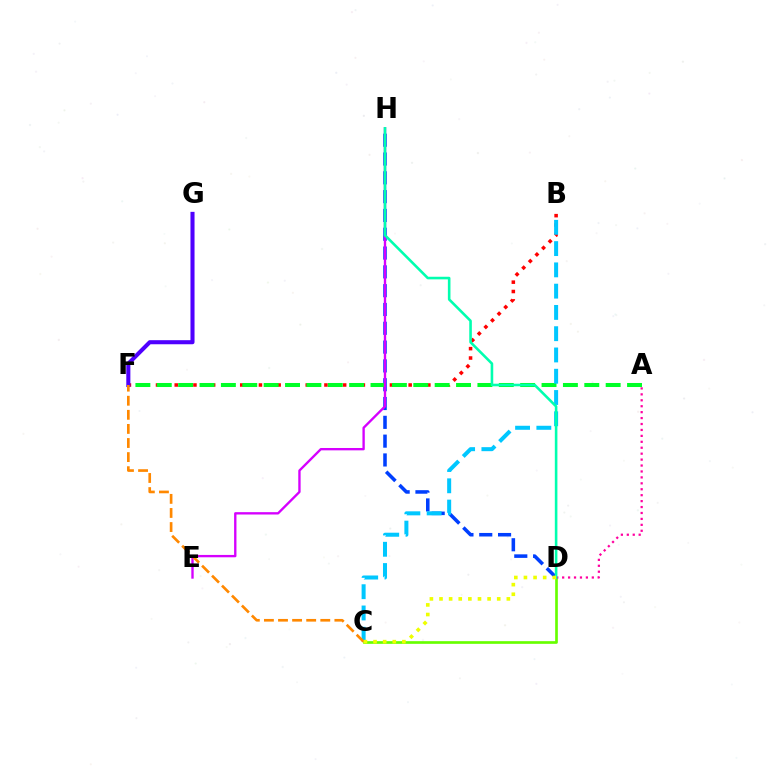{('D', 'H'): [{'color': '#003fff', 'line_style': 'dashed', 'thickness': 2.56}, {'color': '#00ffaf', 'line_style': 'solid', 'thickness': 1.87}], ('B', 'F'): [{'color': '#ff0000', 'line_style': 'dotted', 'thickness': 2.54}], ('A', 'F'): [{'color': '#00ff27', 'line_style': 'dashed', 'thickness': 2.9}], ('E', 'H'): [{'color': '#d600ff', 'line_style': 'solid', 'thickness': 1.69}], ('F', 'G'): [{'color': '#4f00ff', 'line_style': 'solid', 'thickness': 2.93}], ('B', 'C'): [{'color': '#00c7ff', 'line_style': 'dashed', 'thickness': 2.89}], ('C', 'D'): [{'color': '#66ff00', 'line_style': 'solid', 'thickness': 1.92}, {'color': '#eeff00', 'line_style': 'dotted', 'thickness': 2.61}], ('A', 'D'): [{'color': '#ff00a0', 'line_style': 'dotted', 'thickness': 1.61}], ('C', 'F'): [{'color': '#ff8800', 'line_style': 'dashed', 'thickness': 1.91}]}